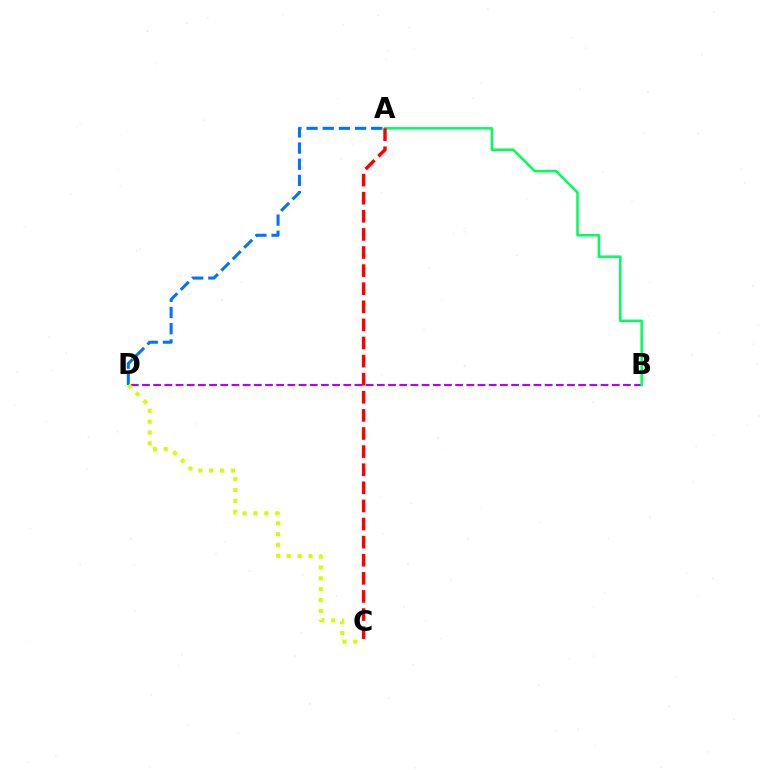{('B', 'D'): [{'color': '#b900ff', 'line_style': 'dashed', 'thickness': 1.52}], ('A', 'D'): [{'color': '#0074ff', 'line_style': 'dashed', 'thickness': 2.2}], ('C', 'D'): [{'color': '#d1ff00', 'line_style': 'dotted', 'thickness': 2.95}], ('A', 'B'): [{'color': '#00ff5c', 'line_style': 'solid', 'thickness': 1.82}], ('A', 'C'): [{'color': '#ff0000', 'line_style': 'dashed', 'thickness': 2.46}]}